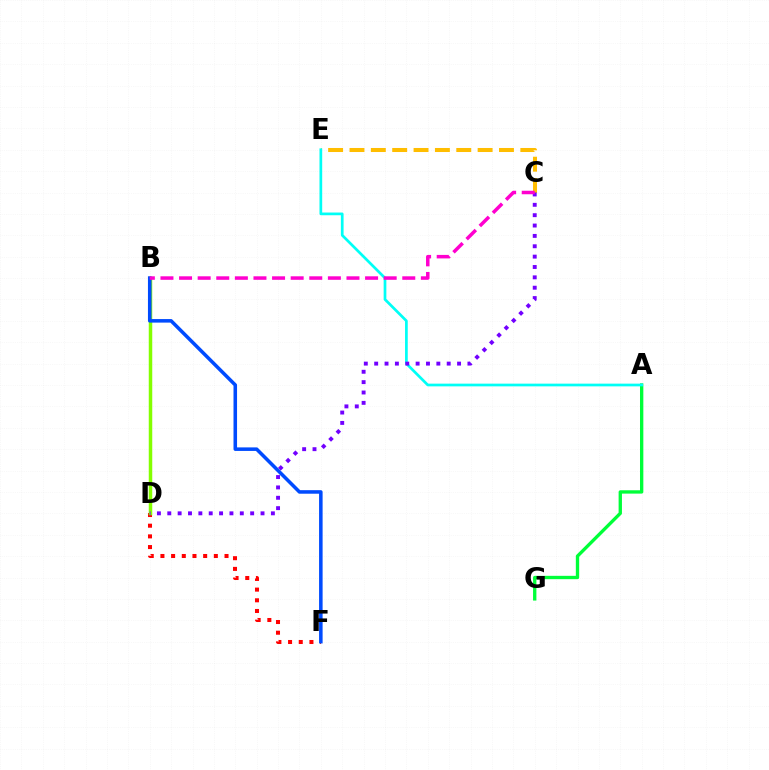{('D', 'F'): [{'color': '#ff0000', 'line_style': 'dotted', 'thickness': 2.9}], ('B', 'D'): [{'color': '#84ff00', 'line_style': 'solid', 'thickness': 2.51}], ('C', 'E'): [{'color': '#ffbd00', 'line_style': 'dashed', 'thickness': 2.9}], ('A', 'G'): [{'color': '#00ff39', 'line_style': 'solid', 'thickness': 2.4}], ('A', 'E'): [{'color': '#00fff6', 'line_style': 'solid', 'thickness': 1.95}], ('C', 'D'): [{'color': '#7200ff', 'line_style': 'dotted', 'thickness': 2.82}], ('B', 'F'): [{'color': '#004bff', 'line_style': 'solid', 'thickness': 2.55}], ('B', 'C'): [{'color': '#ff00cf', 'line_style': 'dashed', 'thickness': 2.53}]}